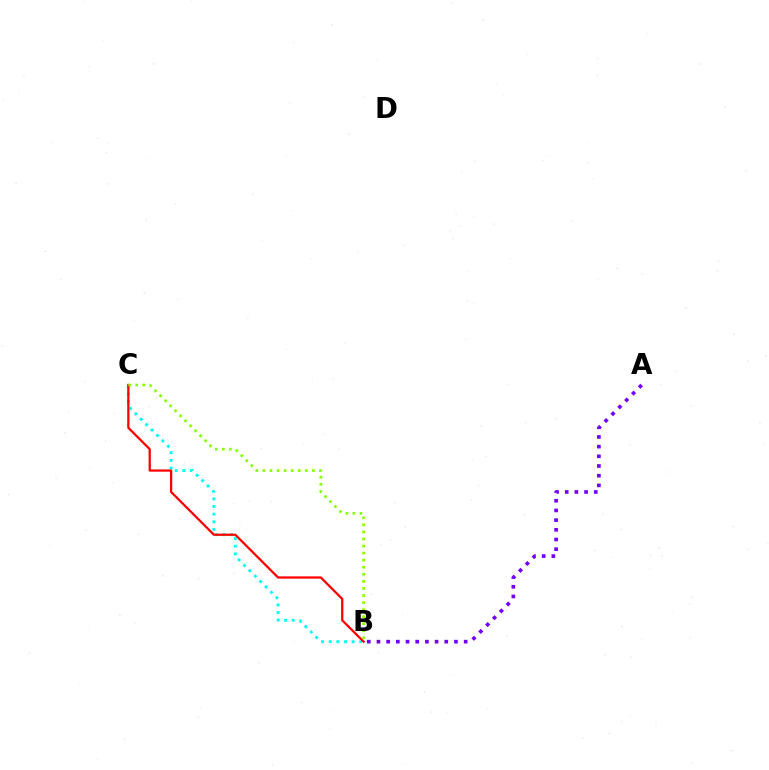{('B', 'C'): [{'color': '#00fff6', 'line_style': 'dotted', 'thickness': 2.08}, {'color': '#ff0000', 'line_style': 'solid', 'thickness': 1.63}, {'color': '#84ff00', 'line_style': 'dotted', 'thickness': 1.92}], ('A', 'B'): [{'color': '#7200ff', 'line_style': 'dotted', 'thickness': 2.63}]}